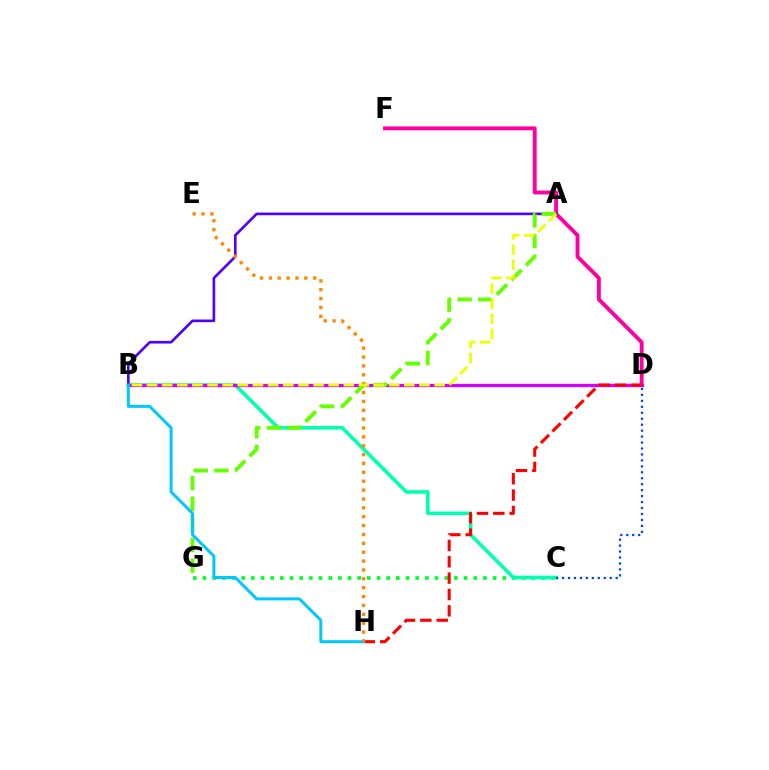{('C', 'G'): [{'color': '#00ff27', 'line_style': 'dotted', 'thickness': 2.63}], ('B', 'C'): [{'color': '#00ffaf', 'line_style': 'solid', 'thickness': 2.59}], ('D', 'F'): [{'color': '#ff00a0', 'line_style': 'solid', 'thickness': 2.79}], ('B', 'D'): [{'color': '#d600ff', 'line_style': 'solid', 'thickness': 2.34}], ('A', 'B'): [{'color': '#4f00ff', 'line_style': 'solid', 'thickness': 1.9}, {'color': '#eeff00', 'line_style': 'dashed', 'thickness': 2.06}], ('A', 'G'): [{'color': '#66ff00', 'line_style': 'dashed', 'thickness': 2.81}], ('D', 'H'): [{'color': '#ff0000', 'line_style': 'dashed', 'thickness': 2.22}], ('B', 'H'): [{'color': '#00c7ff', 'line_style': 'solid', 'thickness': 2.14}], ('C', 'D'): [{'color': '#003fff', 'line_style': 'dotted', 'thickness': 1.62}], ('E', 'H'): [{'color': '#ff8800', 'line_style': 'dotted', 'thickness': 2.41}]}